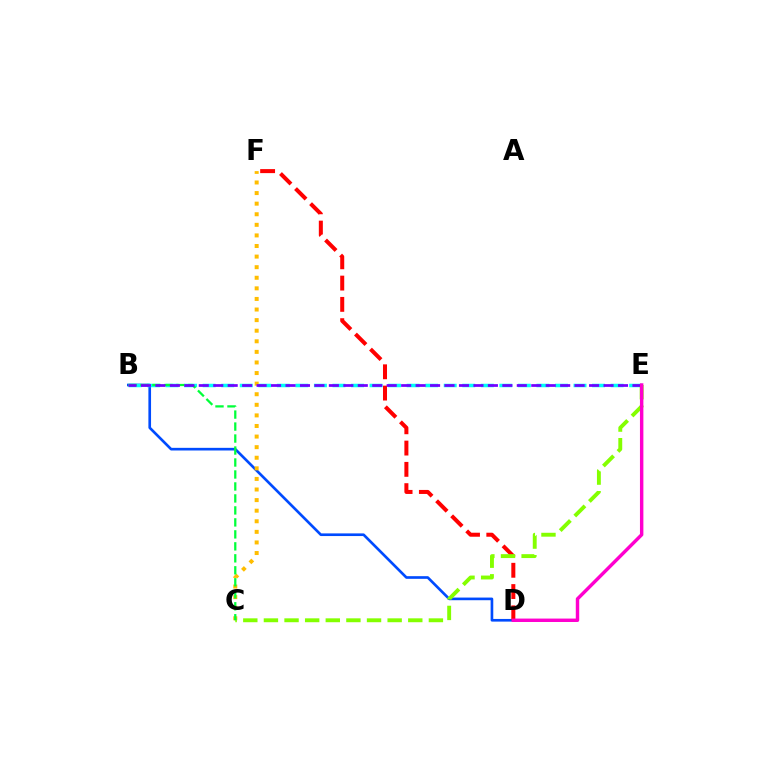{('B', 'D'): [{'color': '#004bff', 'line_style': 'solid', 'thickness': 1.91}], ('B', 'E'): [{'color': '#00fff6', 'line_style': 'dashed', 'thickness': 2.52}, {'color': '#7200ff', 'line_style': 'dashed', 'thickness': 1.96}], ('D', 'F'): [{'color': '#ff0000', 'line_style': 'dashed', 'thickness': 2.89}], ('C', 'F'): [{'color': '#ffbd00', 'line_style': 'dotted', 'thickness': 2.88}], ('C', 'E'): [{'color': '#84ff00', 'line_style': 'dashed', 'thickness': 2.8}], ('B', 'C'): [{'color': '#00ff39', 'line_style': 'dashed', 'thickness': 1.63}], ('D', 'E'): [{'color': '#ff00cf', 'line_style': 'solid', 'thickness': 2.47}]}